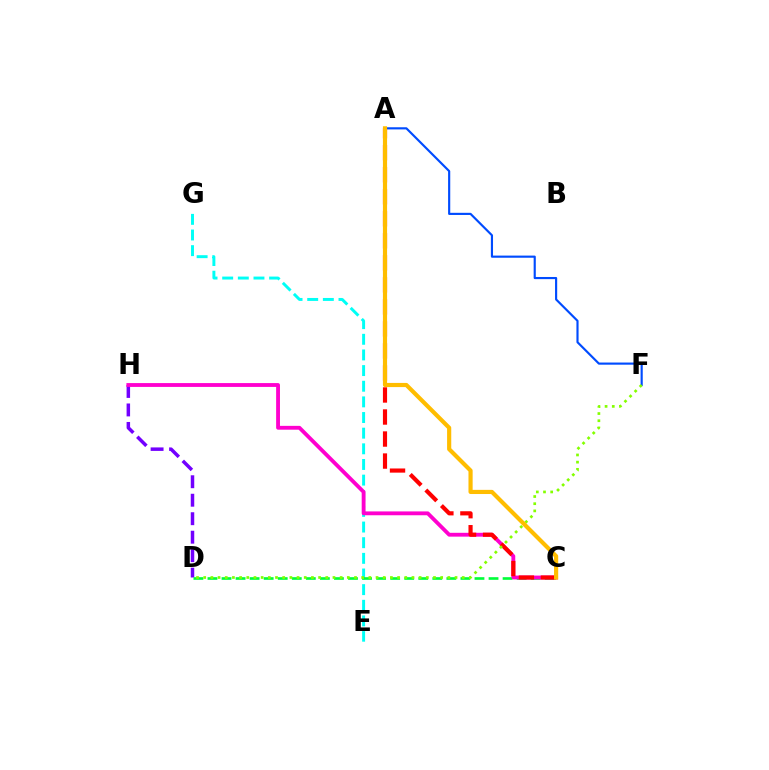{('A', 'F'): [{'color': '#004bff', 'line_style': 'solid', 'thickness': 1.55}], ('D', 'H'): [{'color': '#7200ff', 'line_style': 'dashed', 'thickness': 2.51}], ('E', 'G'): [{'color': '#00fff6', 'line_style': 'dashed', 'thickness': 2.13}], ('C', 'D'): [{'color': '#00ff39', 'line_style': 'dashed', 'thickness': 1.91}], ('C', 'H'): [{'color': '#ff00cf', 'line_style': 'solid', 'thickness': 2.76}], ('A', 'C'): [{'color': '#ff0000', 'line_style': 'dashed', 'thickness': 2.99}, {'color': '#ffbd00', 'line_style': 'solid', 'thickness': 3.0}], ('D', 'F'): [{'color': '#84ff00', 'line_style': 'dotted', 'thickness': 1.95}]}